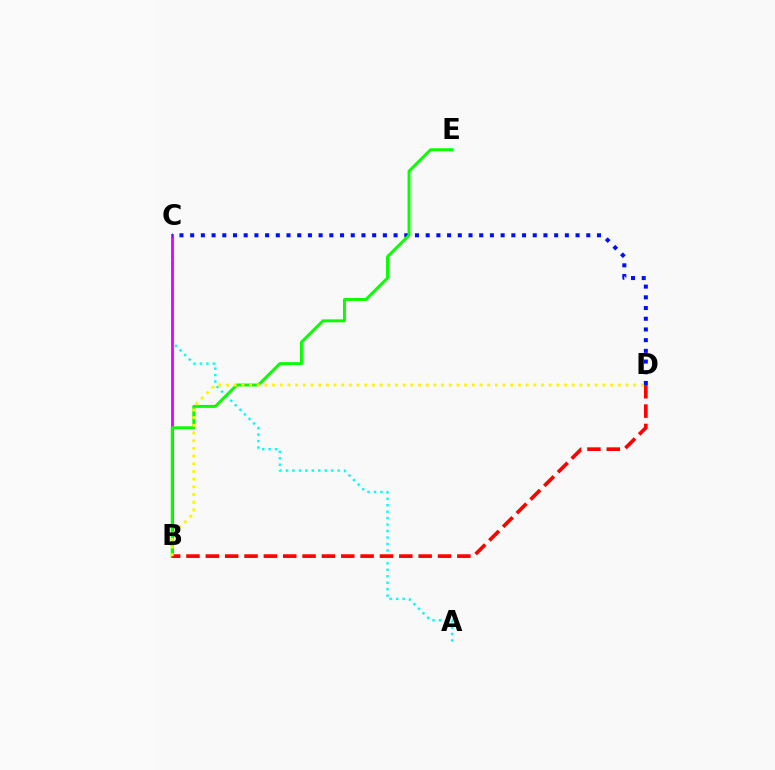{('A', 'C'): [{'color': '#00fff6', 'line_style': 'dotted', 'thickness': 1.75}], ('B', 'C'): [{'color': '#ee00ff', 'line_style': 'solid', 'thickness': 2.03}], ('C', 'D'): [{'color': '#0010ff', 'line_style': 'dotted', 'thickness': 2.91}], ('B', 'E'): [{'color': '#08ff00', 'line_style': 'solid', 'thickness': 2.12}], ('B', 'D'): [{'color': '#ff0000', 'line_style': 'dashed', 'thickness': 2.63}, {'color': '#fcf500', 'line_style': 'dotted', 'thickness': 2.09}]}